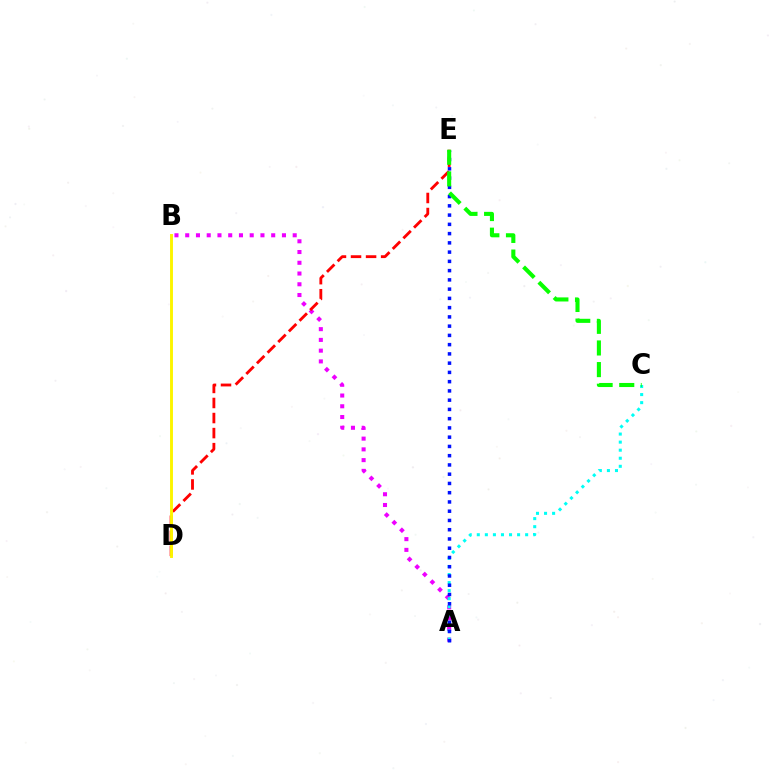{('A', 'B'): [{'color': '#ee00ff', 'line_style': 'dotted', 'thickness': 2.92}], ('A', 'C'): [{'color': '#00fff6', 'line_style': 'dotted', 'thickness': 2.19}], ('A', 'E'): [{'color': '#0010ff', 'line_style': 'dotted', 'thickness': 2.51}], ('D', 'E'): [{'color': '#ff0000', 'line_style': 'dashed', 'thickness': 2.05}], ('B', 'D'): [{'color': '#fcf500', 'line_style': 'solid', 'thickness': 2.09}], ('C', 'E'): [{'color': '#08ff00', 'line_style': 'dashed', 'thickness': 2.94}]}